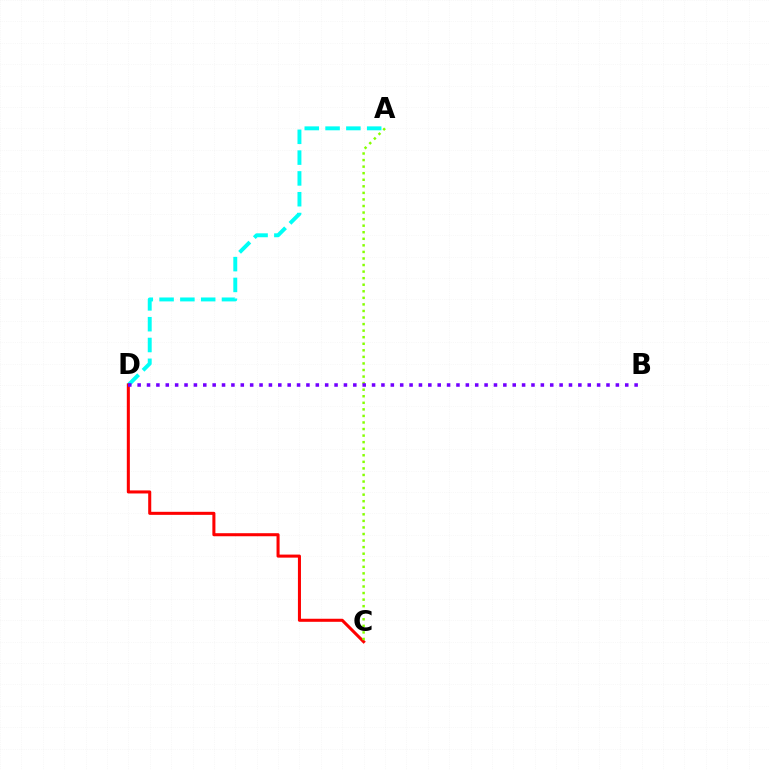{('A', 'D'): [{'color': '#00fff6', 'line_style': 'dashed', 'thickness': 2.83}], ('C', 'D'): [{'color': '#ff0000', 'line_style': 'solid', 'thickness': 2.19}], ('A', 'C'): [{'color': '#84ff00', 'line_style': 'dotted', 'thickness': 1.78}], ('B', 'D'): [{'color': '#7200ff', 'line_style': 'dotted', 'thickness': 2.55}]}